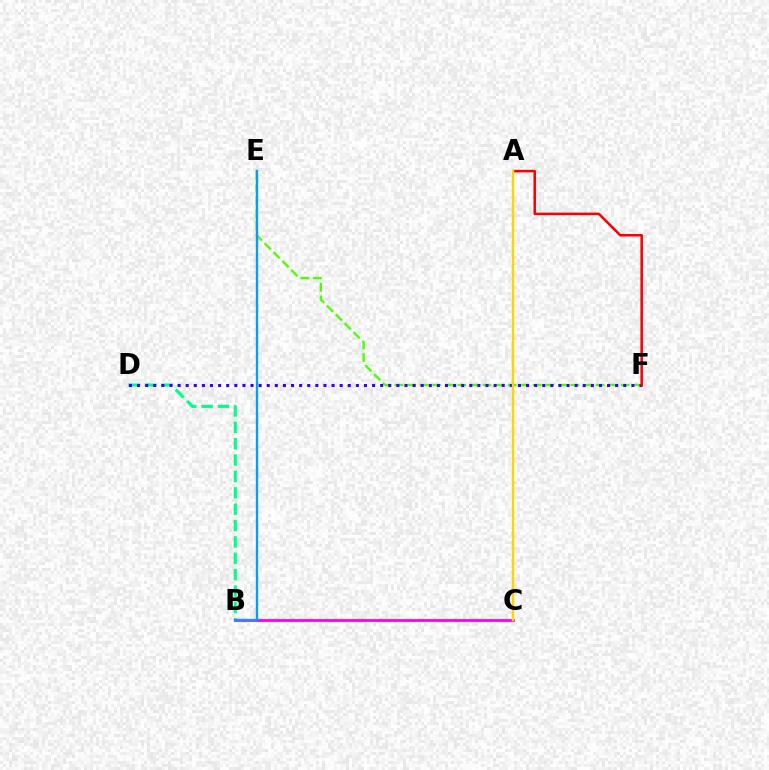{('B', 'C'): [{'color': '#ff00ed', 'line_style': 'solid', 'thickness': 2.02}], ('E', 'F'): [{'color': '#4fff00', 'line_style': 'dashed', 'thickness': 1.71}], ('B', 'D'): [{'color': '#00ff86', 'line_style': 'dashed', 'thickness': 2.22}], ('D', 'F'): [{'color': '#3700ff', 'line_style': 'dotted', 'thickness': 2.2}], ('A', 'F'): [{'color': '#ff0000', 'line_style': 'solid', 'thickness': 1.83}], ('B', 'E'): [{'color': '#009eff', 'line_style': 'solid', 'thickness': 1.68}], ('A', 'C'): [{'color': '#ffd500', 'line_style': 'solid', 'thickness': 1.73}]}